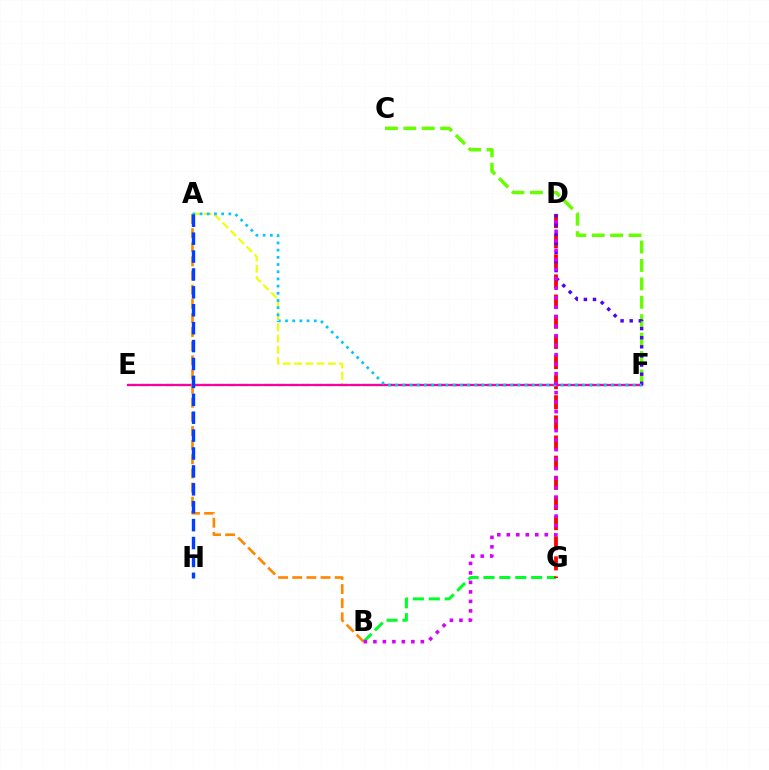{('C', 'F'): [{'color': '#66ff00', 'line_style': 'dashed', 'thickness': 2.5}], ('B', 'G'): [{'color': '#00ff27', 'line_style': 'dashed', 'thickness': 2.16}], ('A', 'F'): [{'color': '#eeff00', 'line_style': 'dashed', 'thickness': 1.53}, {'color': '#00c7ff', 'line_style': 'dotted', 'thickness': 1.95}], ('D', 'G'): [{'color': '#ff0000', 'line_style': 'dashed', 'thickness': 2.74}], ('E', 'F'): [{'color': '#00ffaf', 'line_style': 'dashed', 'thickness': 1.68}, {'color': '#ff00a0', 'line_style': 'solid', 'thickness': 1.63}], ('A', 'B'): [{'color': '#ff8800', 'line_style': 'dashed', 'thickness': 1.92}], ('D', 'F'): [{'color': '#4f00ff', 'line_style': 'dotted', 'thickness': 2.48}], ('B', 'D'): [{'color': '#d600ff', 'line_style': 'dotted', 'thickness': 2.58}], ('A', 'H'): [{'color': '#003fff', 'line_style': 'dashed', 'thickness': 2.43}]}